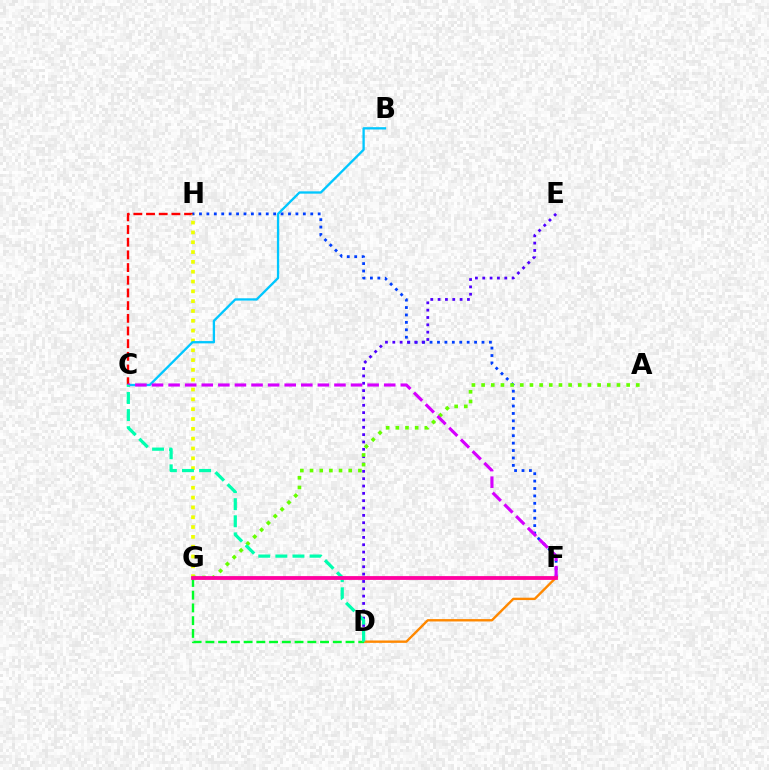{('C', 'H'): [{'color': '#ff0000', 'line_style': 'dashed', 'thickness': 1.72}], ('G', 'H'): [{'color': '#eeff00', 'line_style': 'dotted', 'thickness': 2.67}], ('F', 'H'): [{'color': '#003fff', 'line_style': 'dotted', 'thickness': 2.02}], ('D', 'E'): [{'color': '#4f00ff', 'line_style': 'dotted', 'thickness': 1.99}], ('A', 'G'): [{'color': '#66ff00', 'line_style': 'dotted', 'thickness': 2.63}], ('D', 'F'): [{'color': '#ff8800', 'line_style': 'solid', 'thickness': 1.71}], ('B', 'C'): [{'color': '#00c7ff', 'line_style': 'solid', 'thickness': 1.67}], ('C', 'F'): [{'color': '#d600ff', 'line_style': 'dashed', 'thickness': 2.25}], ('D', 'G'): [{'color': '#00ff27', 'line_style': 'dashed', 'thickness': 1.73}], ('C', 'D'): [{'color': '#00ffaf', 'line_style': 'dashed', 'thickness': 2.32}], ('F', 'G'): [{'color': '#ff00a0', 'line_style': 'solid', 'thickness': 2.74}]}